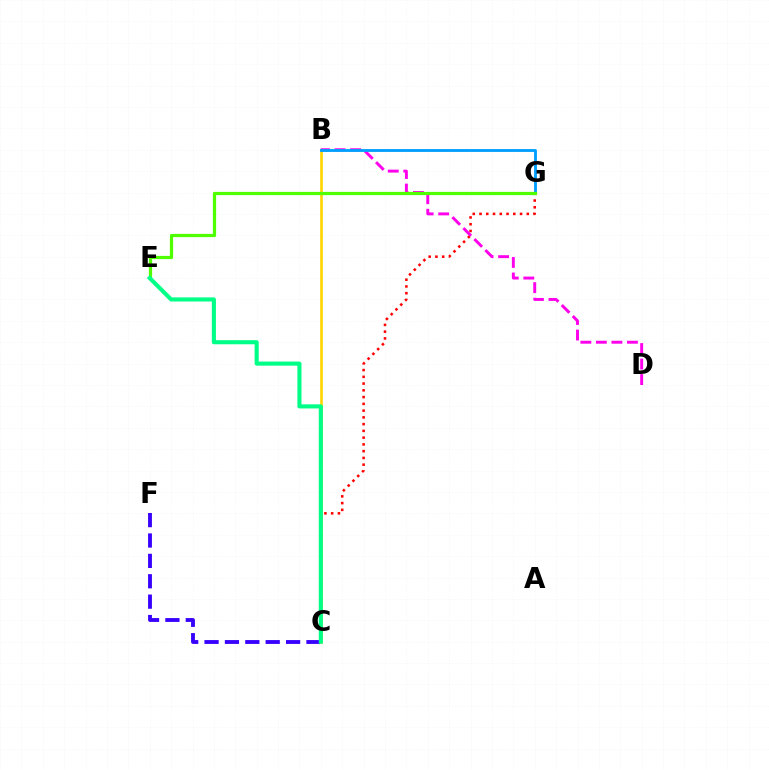{('C', 'G'): [{'color': '#ff0000', 'line_style': 'dotted', 'thickness': 1.84}], ('C', 'F'): [{'color': '#3700ff', 'line_style': 'dashed', 'thickness': 2.77}], ('B', 'C'): [{'color': '#ffd500', 'line_style': 'solid', 'thickness': 1.9}], ('B', 'D'): [{'color': '#ff00ed', 'line_style': 'dashed', 'thickness': 2.11}], ('B', 'G'): [{'color': '#009eff', 'line_style': 'solid', 'thickness': 2.04}], ('E', 'G'): [{'color': '#4fff00', 'line_style': 'solid', 'thickness': 2.34}], ('C', 'E'): [{'color': '#00ff86', 'line_style': 'solid', 'thickness': 2.95}]}